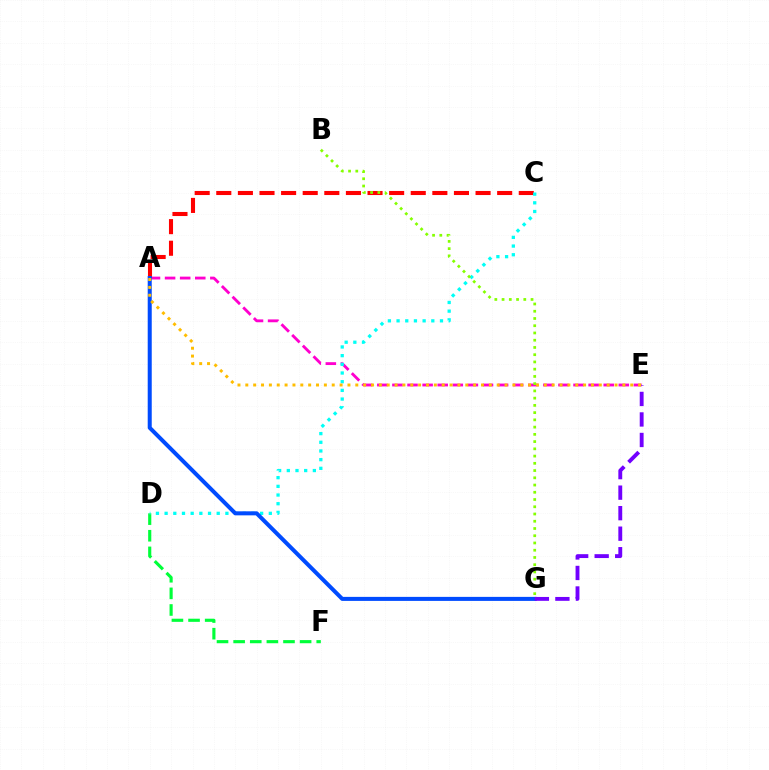{('D', 'F'): [{'color': '#00ff39', 'line_style': 'dashed', 'thickness': 2.26}], ('A', 'E'): [{'color': '#ff00cf', 'line_style': 'dashed', 'thickness': 2.05}, {'color': '#ffbd00', 'line_style': 'dotted', 'thickness': 2.13}], ('A', 'C'): [{'color': '#ff0000', 'line_style': 'dashed', 'thickness': 2.94}], ('C', 'D'): [{'color': '#00fff6', 'line_style': 'dotted', 'thickness': 2.36}], ('A', 'G'): [{'color': '#004bff', 'line_style': 'solid', 'thickness': 2.9}], ('E', 'G'): [{'color': '#7200ff', 'line_style': 'dashed', 'thickness': 2.79}], ('B', 'G'): [{'color': '#84ff00', 'line_style': 'dotted', 'thickness': 1.97}]}